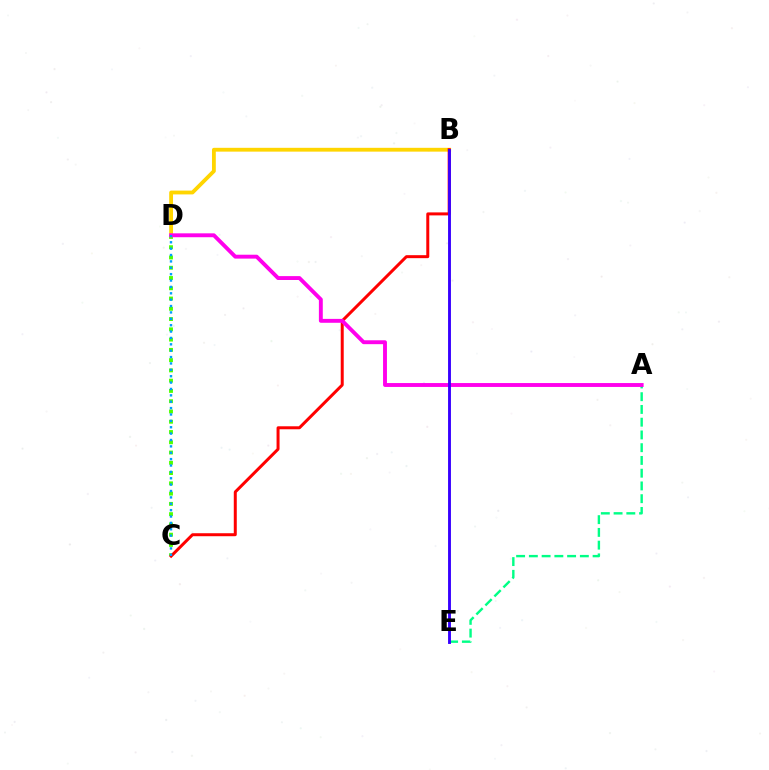{('A', 'E'): [{'color': '#00ff86', 'line_style': 'dashed', 'thickness': 1.73}], ('C', 'D'): [{'color': '#4fff00', 'line_style': 'dotted', 'thickness': 2.79}, {'color': '#009eff', 'line_style': 'dotted', 'thickness': 1.73}], ('B', 'D'): [{'color': '#ffd500', 'line_style': 'solid', 'thickness': 2.75}], ('B', 'C'): [{'color': '#ff0000', 'line_style': 'solid', 'thickness': 2.15}], ('A', 'D'): [{'color': '#ff00ed', 'line_style': 'solid', 'thickness': 2.8}], ('B', 'E'): [{'color': '#3700ff', 'line_style': 'solid', 'thickness': 2.07}]}